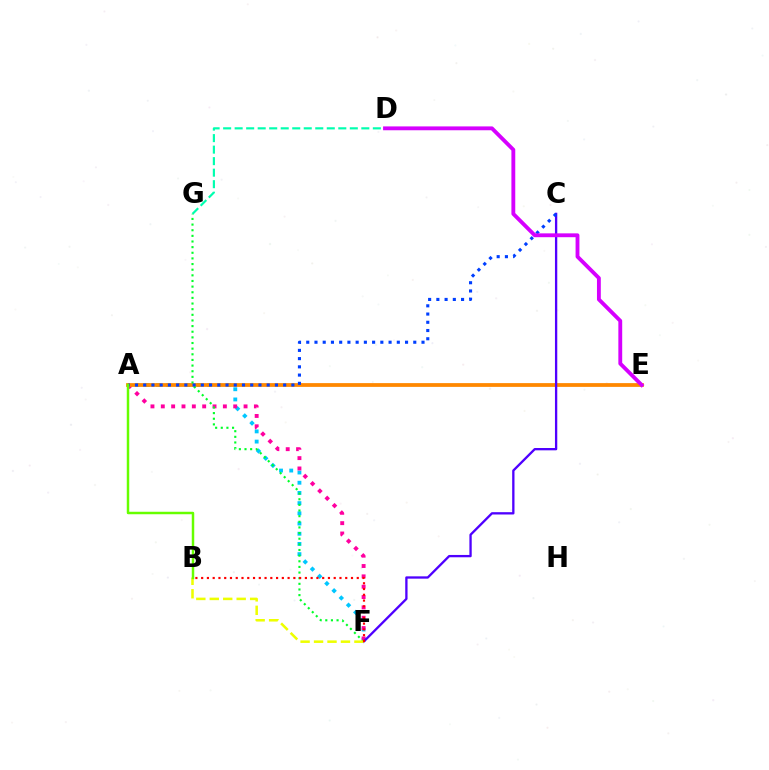{('A', 'F'): [{'color': '#00c7ff', 'line_style': 'dotted', 'thickness': 2.77}, {'color': '#ff00a0', 'line_style': 'dotted', 'thickness': 2.81}], ('D', 'G'): [{'color': '#00ffaf', 'line_style': 'dashed', 'thickness': 1.56}], ('A', 'E'): [{'color': '#ff8800', 'line_style': 'solid', 'thickness': 2.71}], ('F', 'G'): [{'color': '#00ff27', 'line_style': 'dotted', 'thickness': 1.53}], ('C', 'F'): [{'color': '#4f00ff', 'line_style': 'solid', 'thickness': 1.67}], ('A', 'C'): [{'color': '#003fff', 'line_style': 'dotted', 'thickness': 2.24}], ('B', 'F'): [{'color': '#eeff00', 'line_style': 'dashed', 'thickness': 1.83}, {'color': '#ff0000', 'line_style': 'dotted', 'thickness': 1.57}], ('A', 'B'): [{'color': '#66ff00', 'line_style': 'solid', 'thickness': 1.78}], ('D', 'E'): [{'color': '#d600ff', 'line_style': 'solid', 'thickness': 2.77}]}